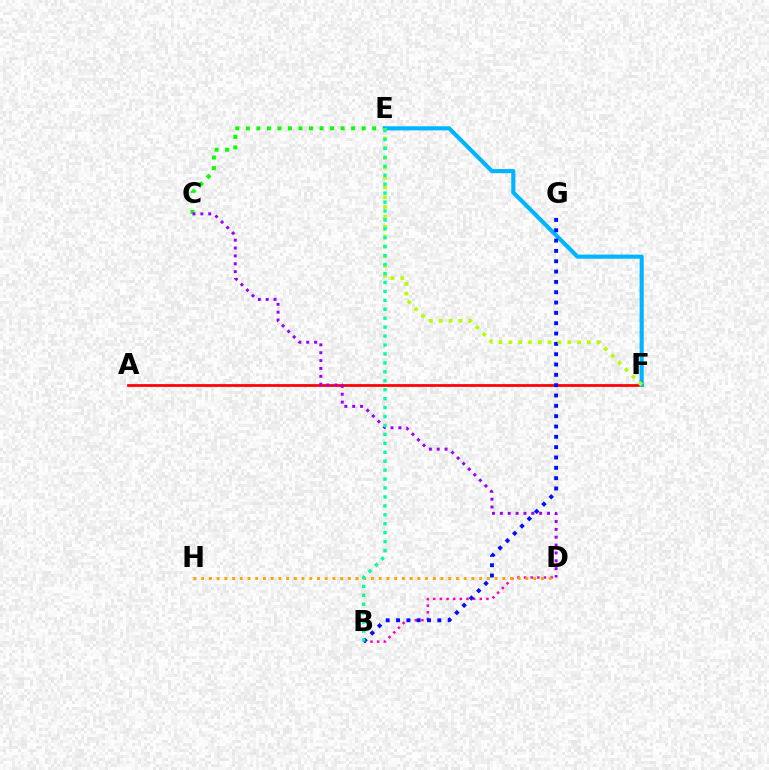{('C', 'E'): [{'color': '#08ff00', 'line_style': 'dotted', 'thickness': 2.86}], ('A', 'F'): [{'color': '#ff0000', 'line_style': 'solid', 'thickness': 1.97}], ('C', 'D'): [{'color': '#9b00ff', 'line_style': 'dotted', 'thickness': 2.14}], ('B', 'D'): [{'color': '#ff00bd', 'line_style': 'dotted', 'thickness': 1.8}], ('E', 'F'): [{'color': '#00b5ff', 'line_style': 'solid', 'thickness': 2.98}, {'color': '#b3ff00', 'line_style': 'dotted', 'thickness': 2.67}], ('D', 'H'): [{'color': '#ffa500', 'line_style': 'dotted', 'thickness': 2.1}], ('B', 'G'): [{'color': '#0010ff', 'line_style': 'dotted', 'thickness': 2.81}], ('B', 'E'): [{'color': '#00ff9d', 'line_style': 'dotted', 'thickness': 2.43}]}